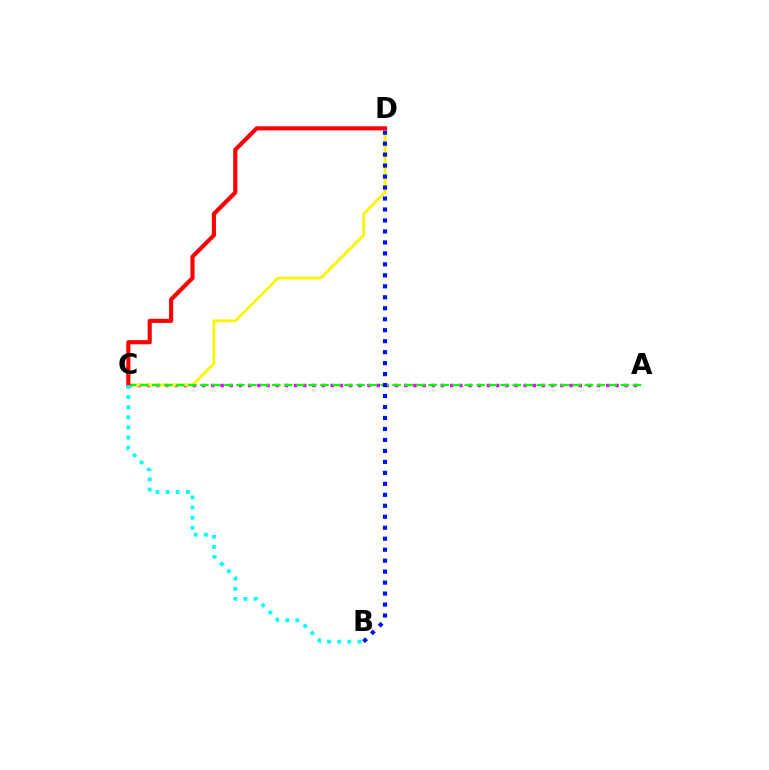{('A', 'C'): [{'color': '#ee00ff', 'line_style': 'dotted', 'thickness': 2.5}, {'color': '#08ff00', 'line_style': 'dashed', 'thickness': 1.63}], ('C', 'D'): [{'color': '#fcf500', 'line_style': 'solid', 'thickness': 2.02}, {'color': '#ff0000', 'line_style': 'solid', 'thickness': 2.97}], ('B', 'D'): [{'color': '#0010ff', 'line_style': 'dotted', 'thickness': 2.98}], ('B', 'C'): [{'color': '#00fff6', 'line_style': 'dotted', 'thickness': 2.75}]}